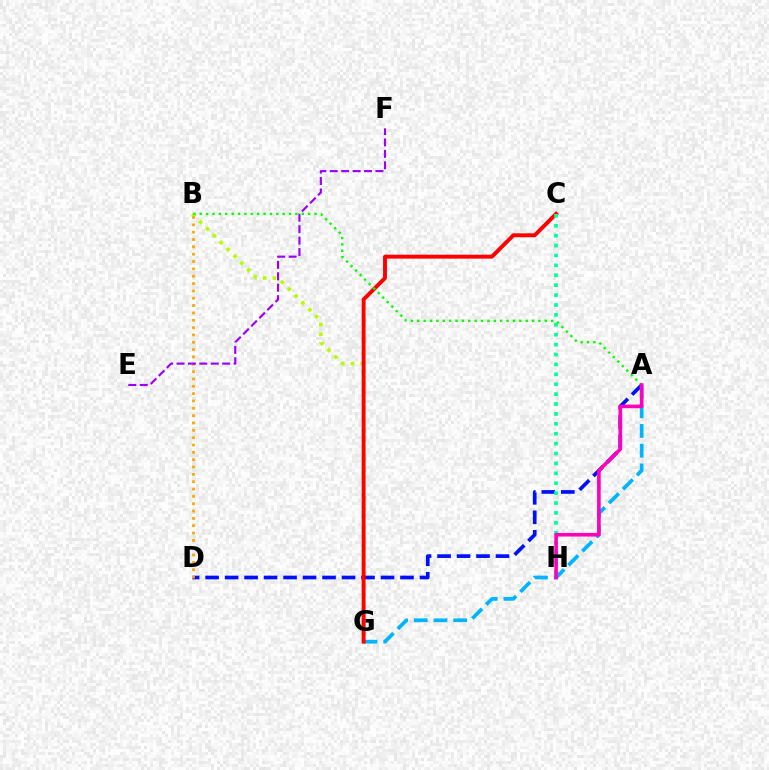{('B', 'G'): [{'color': '#b3ff00', 'line_style': 'dotted', 'thickness': 2.63}], ('A', 'D'): [{'color': '#0010ff', 'line_style': 'dashed', 'thickness': 2.65}], ('A', 'G'): [{'color': '#00b5ff', 'line_style': 'dashed', 'thickness': 2.68}], ('C', 'G'): [{'color': '#ff0000', 'line_style': 'solid', 'thickness': 2.82}], ('B', 'D'): [{'color': '#ffa500', 'line_style': 'dotted', 'thickness': 1.99}], ('C', 'H'): [{'color': '#00ff9d', 'line_style': 'dotted', 'thickness': 2.69}], ('A', 'B'): [{'color': '#08ff00', 'line_style': 'dotted', 'thickness': 1.73}], ('A', 'H'): [{'color': '#ff00bd', 'line_style': 'solid', 'thickness': 2.61}], ('E', 'F'): [{'color': '#9b00ff', 'line_style': 'dashed', 'thickness': 1.55}]}